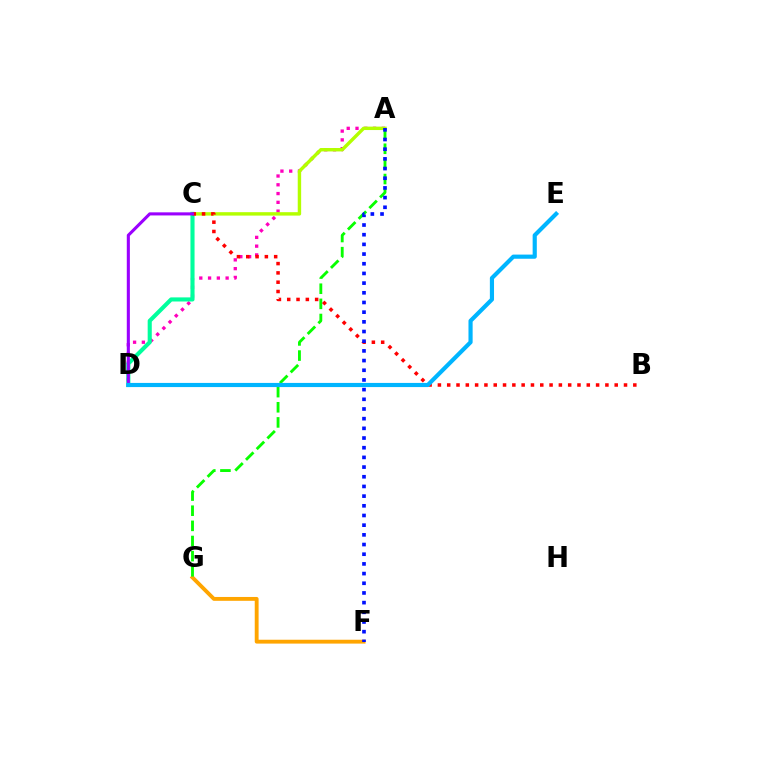{('A', 'D'): [{'color': '#ff00bd', 'line_style': 'dotted', 'thickness': 2.38}], ('F', 'G'): [{'color': '#ffa500', 'line_style': 'solid', 'thickness': 2.78}], ('A', 'C'): [{'color': '#b3ff00', 'line_style': 'solid', 'thickness': 2.46}], ('C', 'D'): [{'color': '#00ff9d', 'line_style': 'solid', 'thickness': 2.96}, {'color': '#9b00ff', 'line_style': 'solid', 'thickness': 2.22}], ('A', 'G'): [{'color': '#08ff00', 'line_style': 'dashed', 'thickness': 2.06}], ('B', 'C'): [{'color': '#ff0000', 'line_style': 'dotted', 'thickness': 2.53}], ('A', 'F'): [{'color': '#0010ff', 'line_style': 'dotted', 'thickness': 2.63}], ('D', 'E'): [{'color': '#00b5ff', 'line_style': 'solid', 'thickness': 2.99}]}